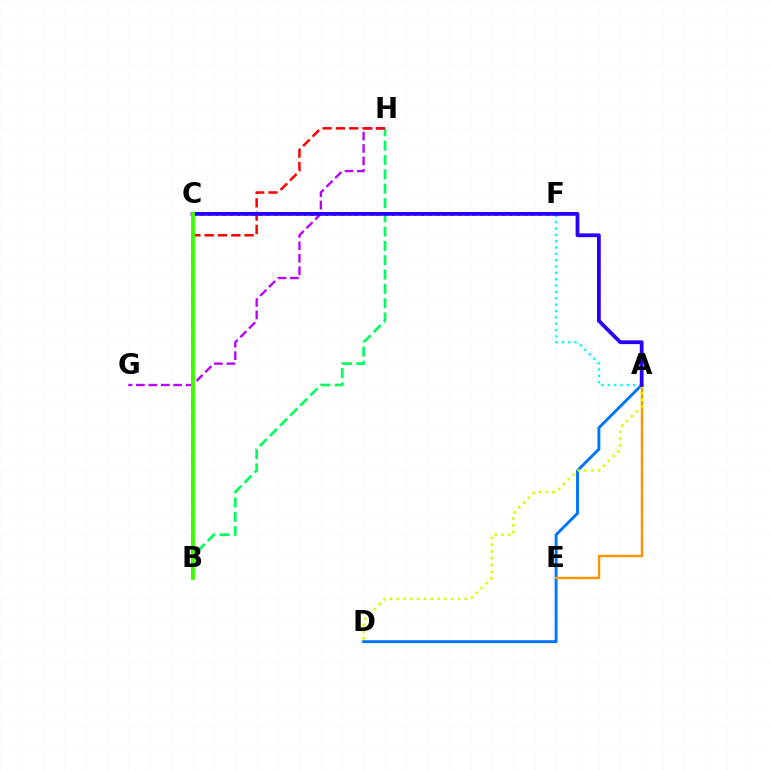{('C', 'F'): [{'color': '#ff00ac', 'line_style': 'dotted', 'thickness': 2.0}], ('A', 'D'): [{'color': '#0074ff', 'line_style': 'solid', 'thickness': 2.09}, {'color': '#d1ff00', 'line_style': 'dotted', 'thickness': 1.84}], ('A', 'E'): [{'color': '#ff9400', 'line_style': 'solid', 'thickness': 1.74}], ('G', 'H'): [{'color': '#b900ff', 'line_style': 'dashed', 'thickness': 1.69}], ('B', 'H'): [{'color': '#00ff5c', 'line_style': 'dashed', 'thickness': 1.95}, {'color': '#ff0000', 'line_style': 'dashed', 'thickness': 1.81}], ('A', 'F'): [{'color': '#00fff6', 'line_style': 'dotted', 'thickness': 1.72}], ('A', 'C'): [{'color': '#2500ff', 'line_style': 'solid', 'thickness': 2.71}], ('B', 'C'): [{'color': '#3dff00', 'line_style': 'solid', 'thickness': 2.75}]}